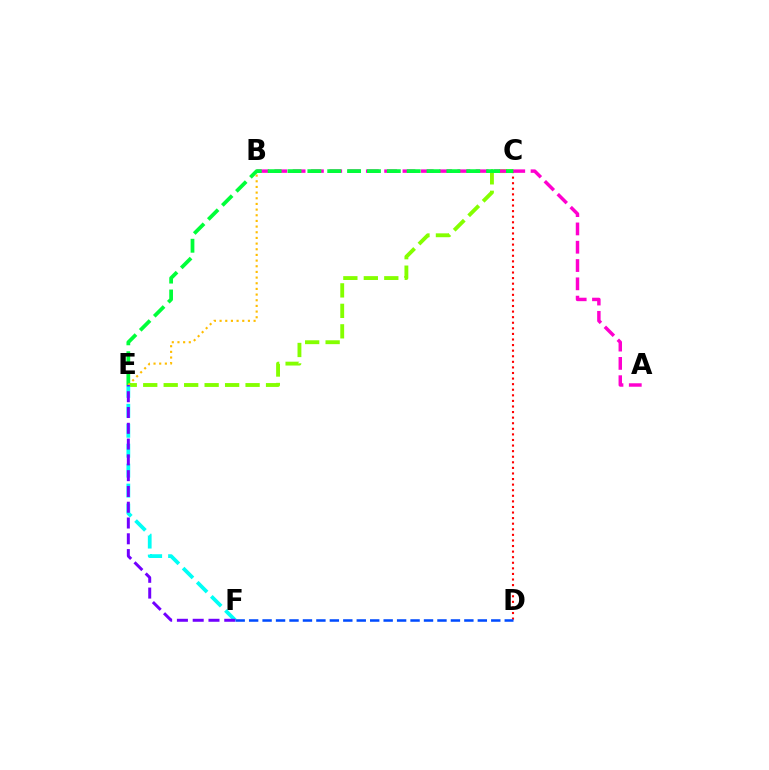{('C', 'E'): [{'color': '#84ff00', 'line_style': 'dashed', 'thickness': 2.78}, {'color': '#00ff39', 'line_style': 'dashed', 'thickness': 2.7}], ('C', 'D'): [{'color': '#ff0000', 'line_style': 'dotted', 'thickness': 1.52}], ('A', 'B'): [{'color': '#ff00cf', 'line_style': 'dashed', 'thickness': 2.49}], ('B', 'E'): [{'color': '#ffbd00', 'line_style': 'dotted', 'thickness': 1.54}], ('E', 'F'): [{'color': '#00fff6', 'line_style': 'dashed', 'thickness': 2.71}, {'color': '#7200ff', 'line_style': 'dashed', 'thickness': 2.14}], ('D', 'F'): [{'color': '#004bff', 'line_style': 'dashed', 'thickness': 1.83}]}